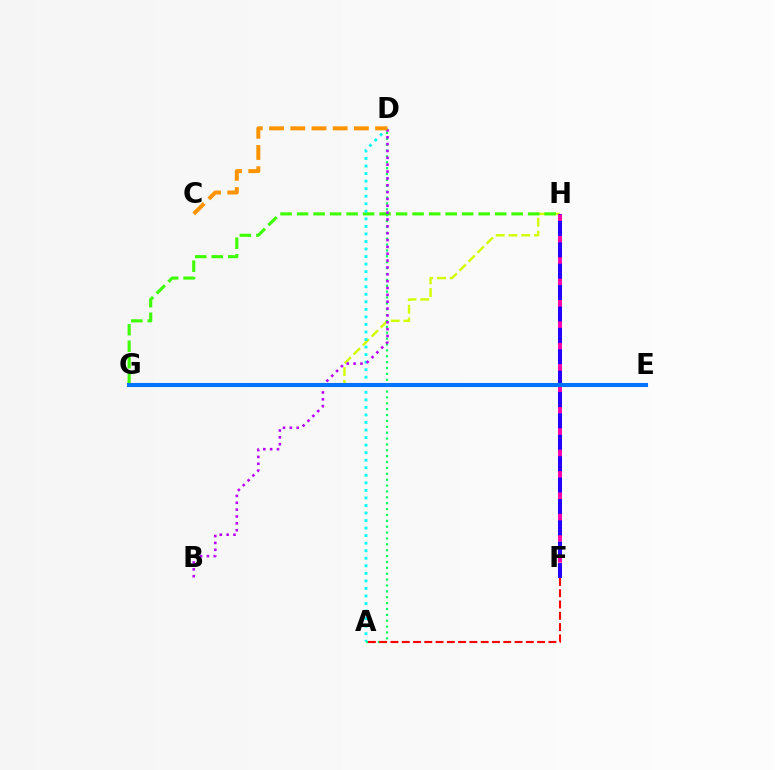{('G', 'H'): [{'color': '#d1ff00', 'line_style': 'dashed', 'thickness': 1.73}, {'color': '#3dff00', 'line_style': 'dashed', 'thickness': 2.24}], ('A', 'D'): [{'color': '#00ff5c', 'line_style': 'dotted', 'thickness': 1.6}, {'color': '#00fff6', 'line_style': 'dotted', 'thickness': 2.05}], ('F', 'H'): [{'color': '#ff00ac', 'line_style': 'dashed', 'thickness': 2.84}, {'color': '#2500ff', 'line_style': 'dashed', 'thickness': 2.9}], ('A', 'F'): [{'color': '#ff0000', 'line_style': 'dashed', 'thickness': 1.53}], ('B', 'D'): [{'color': '#b900ff', 'line_style': 'dotted', 'thickness': 1.86}], ('E', 'G'): [{'color': '#0074ff', 'line_style': 'solid', 'thickness': 2.94}], ('C', 'D'): [{'color': '#ff9400', 'line_style': 'dashed', 'thickness': 2.88}]}